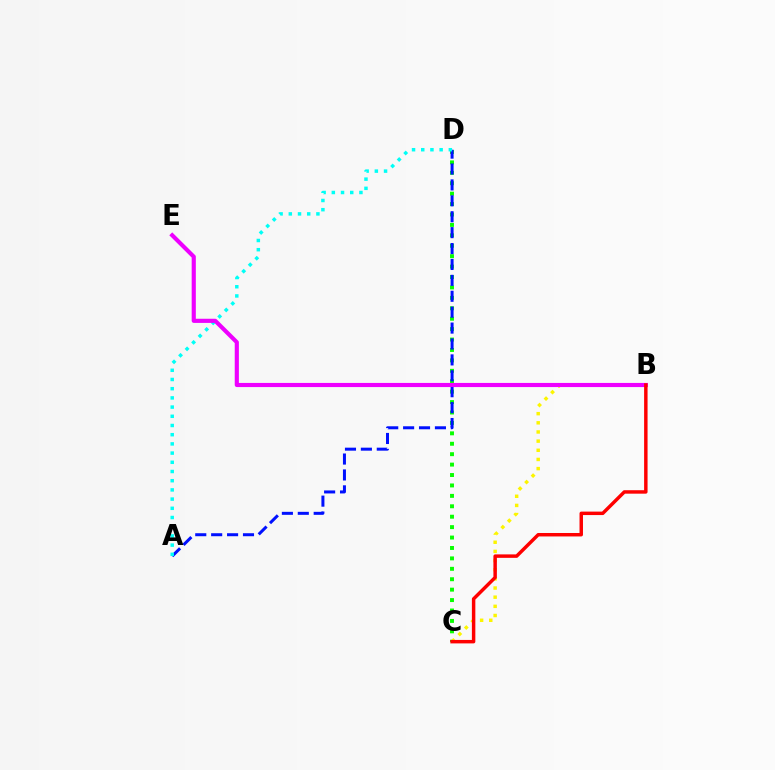{('C', 'D'): [{'color': '#08ff00', 'line_style': 'dotted', 'thickness': 2.83}], ('A', 'D'): [{'color': '#0010ff', 'line_style': 'dashed', 'thickness': 2.16}, {'color': '#00fff6', 'line_style': 'dotted', 'thickness': 2.5}], ('B', 'C'): [{'color': '#fcf500', 'line_style': 'dotted', 'thickness': 2.49}, {'color': '#ff0000', 'line_style': 'solid', 'thickness': 2.49}], ('B', 'E'): [{'color': '#ee00ff', 'line_style': 'solid', 'thickness': 2.98}]}